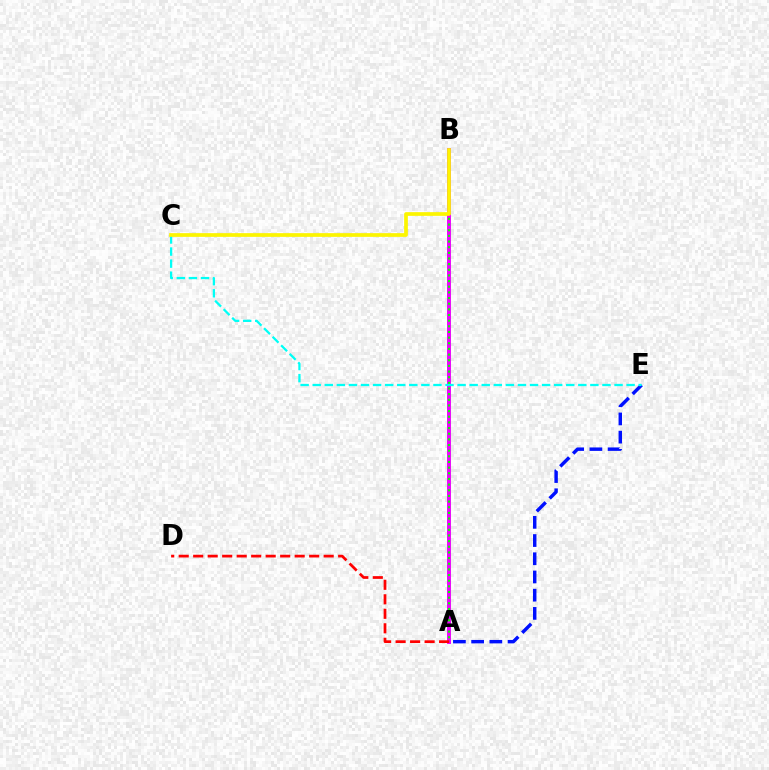{('A', 'B'): [{'color': '#ee00ff', 'line_style': 'solid', 'thickness': 2.82}, {'color': '#08ff00', 'line_style': 'dotted', 'thickness': 1.54}], ('A', 'E'): [{'color': '#0010ff', 'line_style': 'dashed', 'thickness': 2.47}], ('C', 'E'): [{'color': '#00fff6', 'line_style': 'dashed', 'thickness': 1.64}], ('A', 'D'): [{'color': '#ff0000', 'line_style': 'dashed', 'thickness': 1.97}], ('B', 'C'): [{'color': '#fcf500', 'line_style': 'solid', 'thickness': 2.67}]}